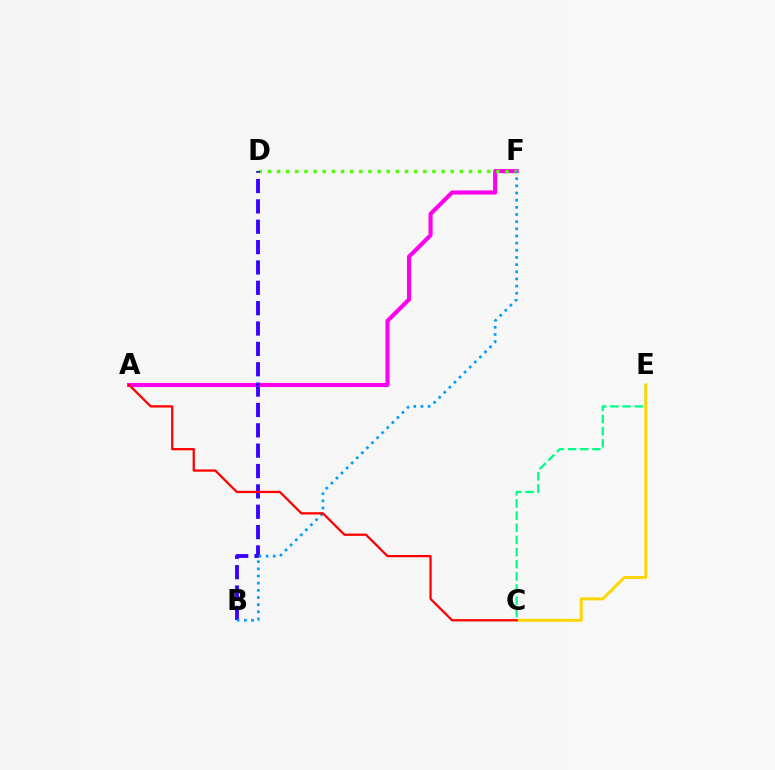{('A', 'F'): [{'color': '#ff00ed', 'line_style': 'solid', 'thickness': 2.96}], ('D', 'F'): [{'color': '#4fff00', 'line_style': 'dotted', 'thickness': 2.48}], ('B', 'D'): [{'color': '#3700ff', 'line_style': 'dashed', 'thickness': 2.77}], ('C', 'E'): [{'color': '#00ff86', 'line_style': 'dashed', 'thickness': 1.65}, {'color': '#ffd500', 'line_style': 'solid', 'thickness': 2.12}], ('B', 'F'): [{'color': '#009eff', 'line_style': 'dotted', 'thickness': 1.95}], ('A', 'C'): [{'color': '#ff0000', 'line_style': 'solid', 'thickness': 1.63}]}